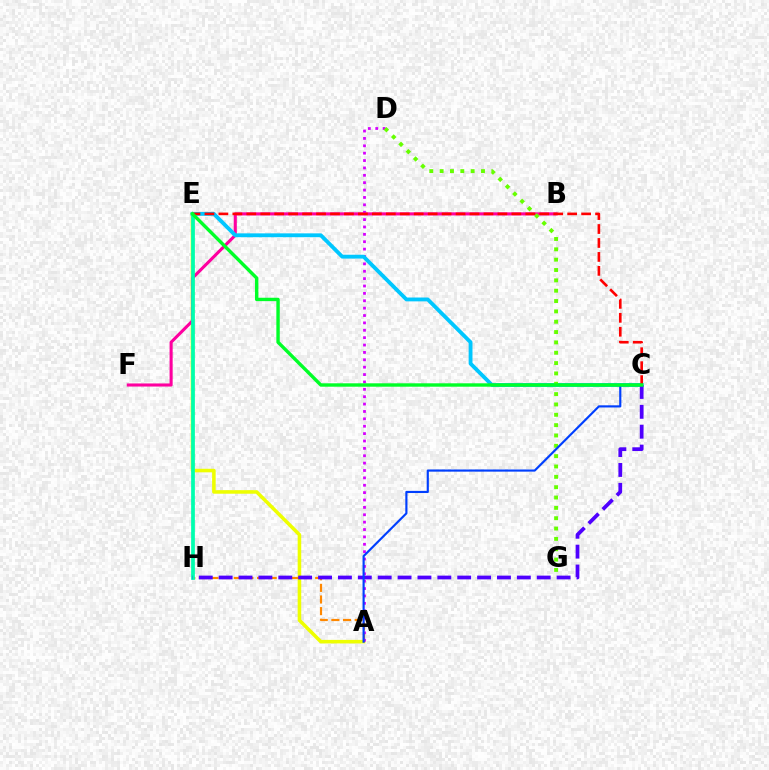{('A', 'E'): [{'color': '#eeff00', 'line_style': 'solid', 'thickness': 2.56}], ('B', 'F'): [{'color': '#ff00a0', 'line_style': 'solid', 'thickness': 2.22}], ('A', 'H'): [{'color': '#ff8800', 'line_style': 'dashed', 'thickness': 1.58}], ('A', 'D'): [{'color': '#d600ff', 'line_style': 'dotted', 'thickness': 2.01}], ('C', 'E'): [{'color': '#00c7ff', 'line_style': 'solid', 'thickness': 2.77}, {'color': '#ff0000', 'line_style': 'dashed', 'thickness': 1.9}, {'color': '#00ff27', 'line_style': 'solid', 'thickness': 2.45}], ('E', 'H'): [{'color': '#00ffaf', 'line_style': 'solid', 'thickness': 2.68}], ('C', 'H'): [{'color': '#4f00ff', 'line_style': 'dashed', 'thickness': 2.7}], ('D', 'G'): [{'color': '#66ff00', 'line_style': 'dotted', 'thickness': 2.81}], ('A', 'C'): [{'color': '#003fff', 'line_style': 'solid', 'thickness': 1.55}]}